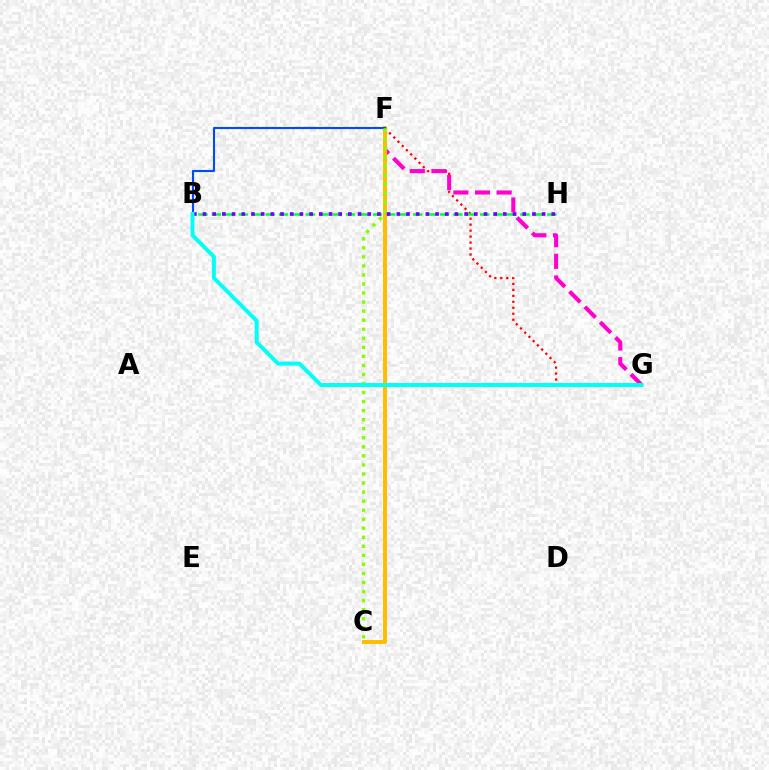{('F', 'G'): [{'color': '#ff0000', 'line_style': 'dotted', 'thickness': 1.62}, {'color': '#ff00cf', 'line_style': 'dashed', 'thickness': 2.94}], ('B', 'H'): [{'color': '#00ff39', 'line_style': 'dashed', 'thickness': 1.82}, {'color': '#7200ff', 'line_style': 'dotted', 'thickness': 2.63}], ('C', 'F'): [{'color': '#ffbd00', 'line_style': 'solid', 'thickness': 2.84}, {'color': '#84ff00', 'line_style': 'dotted', 'thickness': 2.46}], ('B', 'F'): [{'color': '#004bff', 'line_style': 'solid', 'thickness': 1.52}], ('B', 'G'): [{'color': '#00fff6', 'line_style': 'solid', 'thickness': 2.85}]}